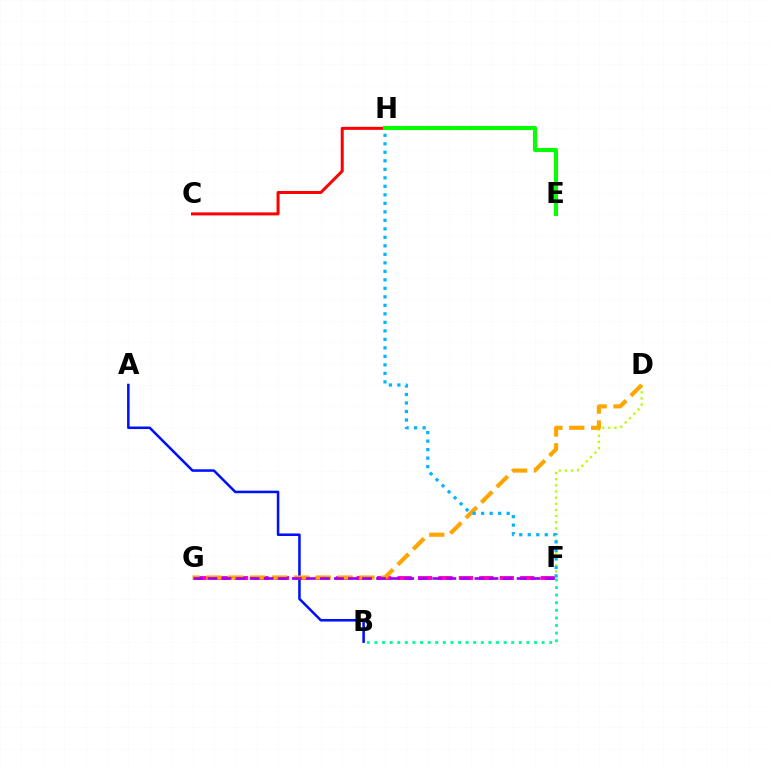{('A', 'B'): [{'color': '#0010ff', 'line_style': 'solid', 'thickness': 1.83}], ('C', 'H'): [{'color': '#ff0000', 'line_style': 'solid', 'thickness': 2.16}], ('D', 'F'): [{'color': '#b3ff00', 'line_style': 'dotted', 'thickness': 1.67}], ('F', 'G'): [{'color': '#ff00bd', 'line_style': 'dashed', 'thickness': 2.78}, {'color': '#9b00ff', 'line_style': 'dashed', 'thickness': 1.91}], ('D', 'G'): [{'color': '#ffa500', 'line_style': 'dashed', 'thickness': 2.97}], ('E', 'H'): [{'color': '#08ff00', 'line_style': 'solid', 'thickness': 2.95}], ('F', 'H'): [{'color': '#00b5ff', 'line_style': 'dotted', 'thickness': 2.31}], ('B', 'F'): [{'color': '#00ff9d', 'line_style': 'dotted', 'thickness': 2.06}]}